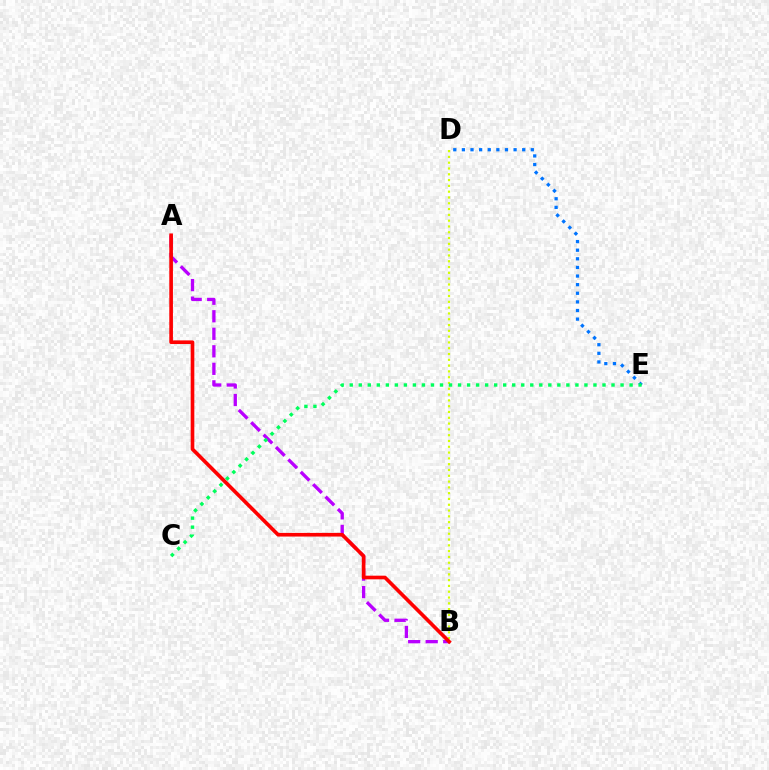{('A', 'B'): [{'color': '#b900ff', 'line_style': 'dashed', 'thickness': 2.38}, {'color': '#ff0000', 'line_style': 'solid', 'thickness': 2.63}], ('D', 'E'): [{'color': '#0074ff', 'line_style': 'dotted', 'thickness': 2.34}], ('B', 'D'): [{'color': '#d1ff00', 'line_style': 'dotted', 'thickness': 1.58}], ('C', 'E'): [{'color': '#00ff5c', 'line_style': 'dotted', 'thickness': 2.45}]}